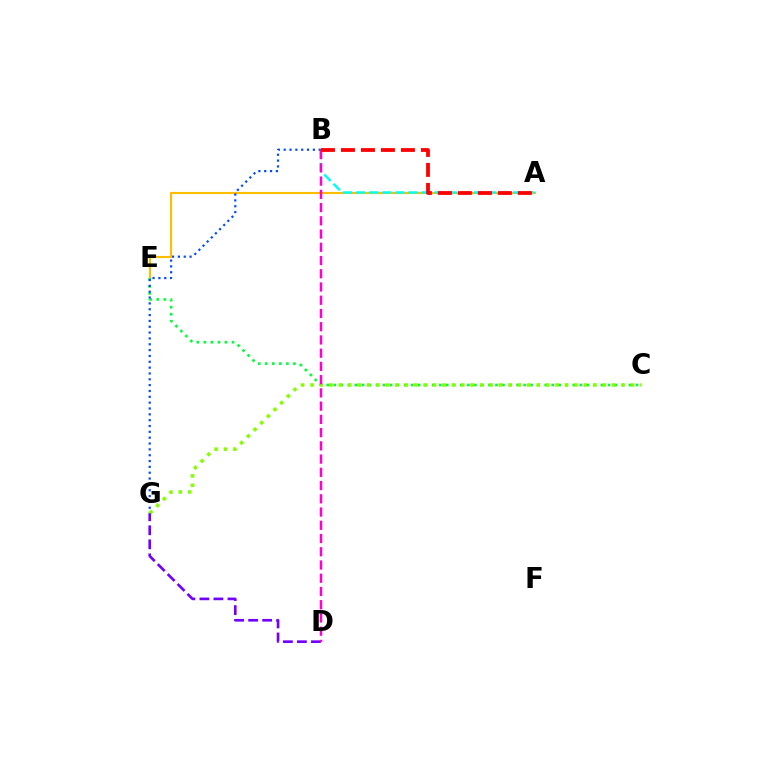{('A', 'E'): [{'color': '#ffbd00', 'line_style': 'solid', 'thickness': 1.54}], ('C', 'E'): [{'color': '#00ff39', 'line_style': 'dotted', 'thickness': 1.91}], ('A', 'B'): [{'color': '#00fff6', 'line_style': 'dashed', 'thickness': 1.78}, {'color': '#ff0000', 'line_style': 'dashed', 'thickness': 2.72}], ('B', 'G'): [{'color': '#004bff', 'line_style': 'dotted', 'thickness': 1.59}], ('C', 'G'): [{'color': '#84ff00', 'line_style': 'dotted', 'thickness': 2.56}], ('D', 'G'): [{'color': '#7200ff', 'line_style': 'dashed', 'thickness': 1.91}], ('B', 'D'): [{'color': '#ff00cf', 'line_style': 'dashed', 'thickness': 1.8}]}